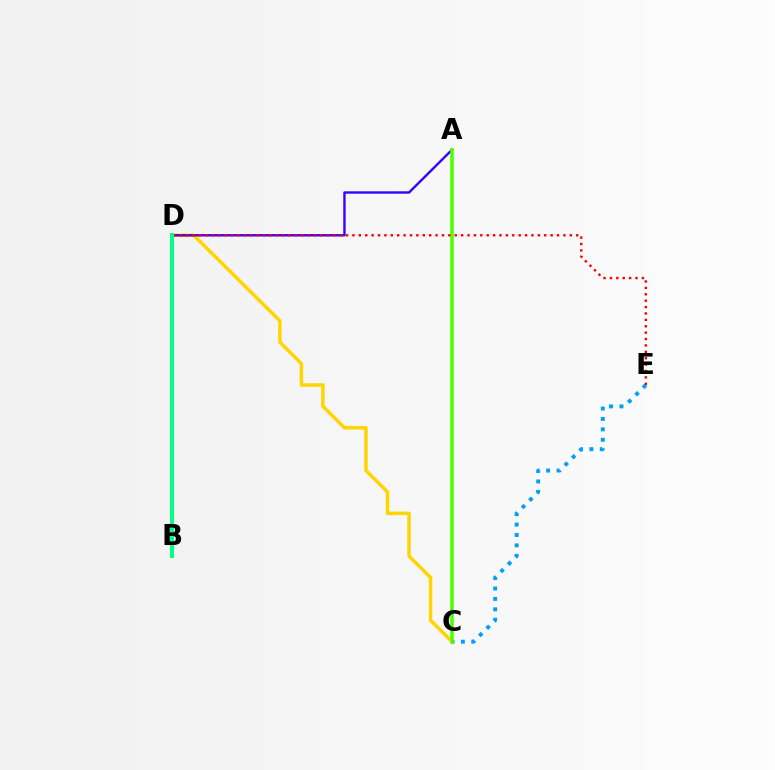{('B', 'D'): [{'color': '#ff00ed', 'line_style': 'dotted', 'thickness': 1.55}, {'color': '#00ff86', 'line_style': 'solid', 'thickness': 2.84}], ('C', 'D'): [{'color': '#ffd500', 'line_style': 'solid', 'thickness': 2.5}], ('A', 'D'): [{'color': '#3700ff', 'line_style': 'solid', 'thickness': 1.71}], ('C', 'E'): [{'color': '#009eff', 'line_style': 'dotted', 'thickness': 2.83}], ('A', 'C'): [{'color': '#4fff00', 'line_style': 'solid', 'thickness': 2.57}], ('D', 'E'): [{'color': '#ff0000', 'line_style': 'dotted', 'thickness': 1.74}]}